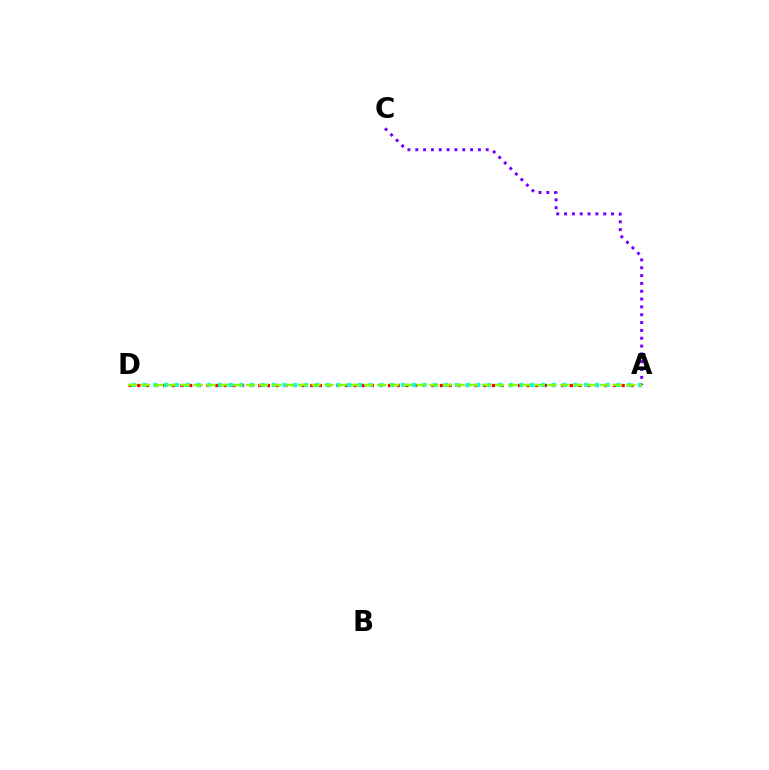{('A', 'D'): [{'color': '#ff0000', 'line_style': 'dotted', 'thickness': 2.35}, {'color': '#00fff6', 'line_style': 'dotted', 'thickness': 2.93}, {'color': '#84ff00', 'line_style': 'dashed', 'thickness': 1.78}], ('A', 'C'): [{'color': '#7200ff', 'line_style': 'dotted', 'thickness': 2.13}]}